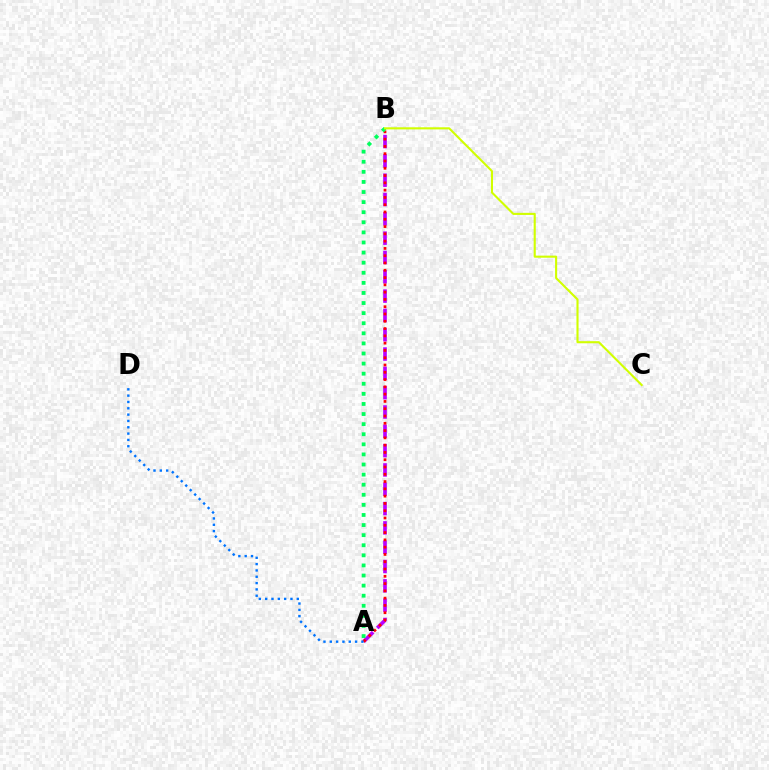{('A', 'B'): [{'color': '#b900ff', 'line_style': 'dashed', 'thickness': 2.62}, {'color': '#ff0000', 'line_style': 'dotted', 'thickness': 1.98}, {'color': '#00ff5c', 'line_style': 'dotted', 'thickness': 2.74}], ('A', 'D'): [{'color': '#0074ff', 'line_style': 'dotted', 'thickness': 1.72}], ('B', 'C'): [{'color': '#d1ff00', 'line_style': 'solid', 'thickness': 1.52}]}